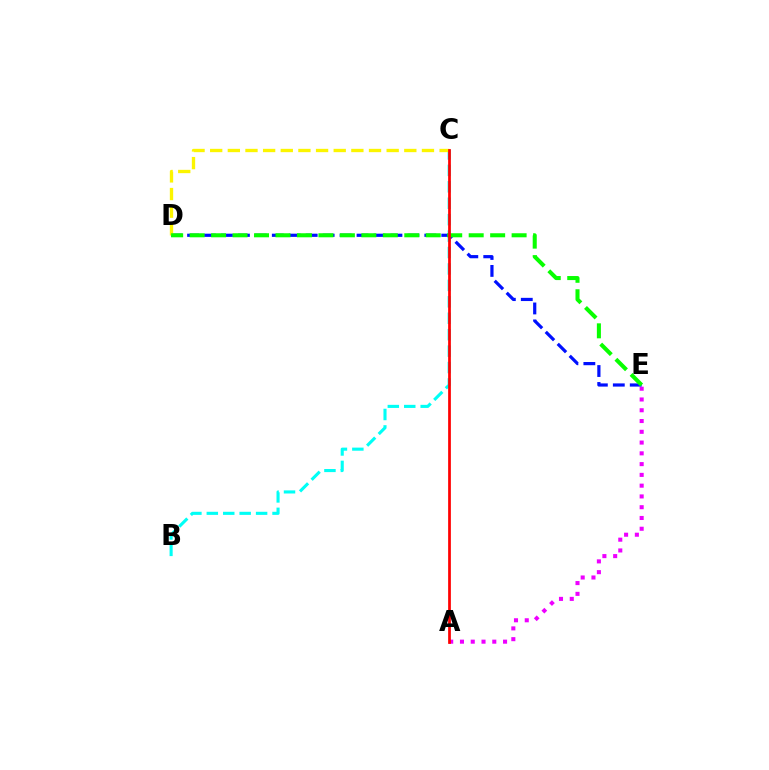{('B', 'C'): [{'color': '#00fff6', 'line_style': 'dashed', 'thickness': 2.23}], ('A', 'E'): [{'color': '#ee00ff', 'line_style': 'dotted', 'thickness': 2.93}], ('D', 'E'): [{'color': '#0010ff', 'line_style': 'dashed', 'thickness': 2.3}, {'color': '#08ff00', 'line_style': 'dashed', 'thickness': 2.92}], ('C', 'D'): [{'color': '#fcf500', 'line_style': 'dashed', 'thickness': 2.4}], ('A', 'C'): [{'color': '#ff0000', 'line_style': 'solid', 'thickness': 1.97}]}